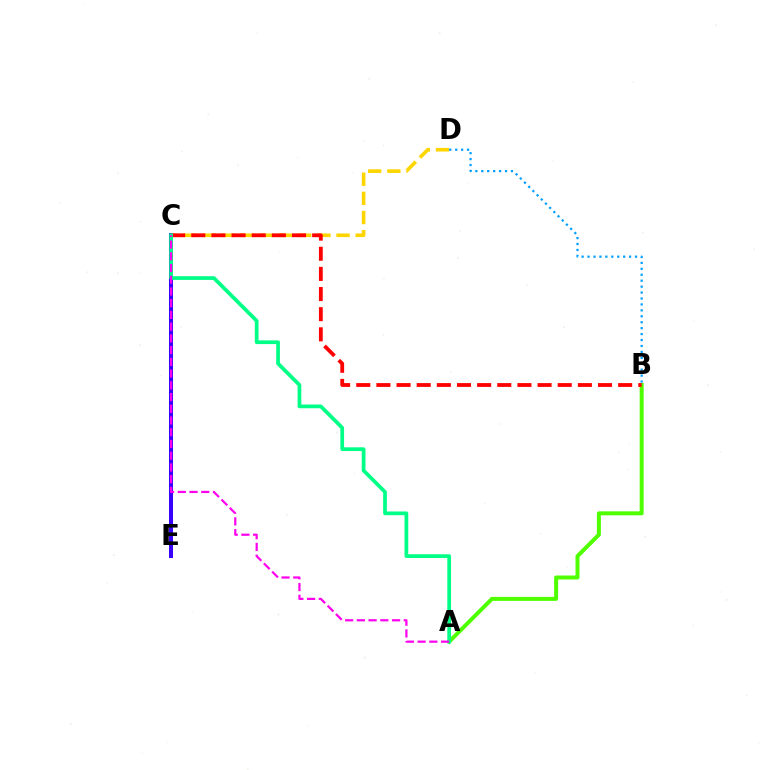{('C', 'D'): [{'color': '#ffd500', 'line_style': 'dashed', 'thickness': 2.6}], ('A', 'B'): [{'color': '#4fff00', 'line_style': 'solid', 'thickness': 2.87}], ('C', 'E'): [{'color': '#3700ff', 'line_style': 'solid', 'thickness': 2.87}], ('B', 'C'): [{'color': '#ff0000', 'line_style': 'dashed', 'thickness': 2.74}], ('A', 'C'): [{'color': '#00ff86', 'line_style': 'solid', 'thickness': 2.68}, {'color': '#ff00ed', 'line_style': 'dashed', 'thickness': 1.59}], ('B', 'D'): [{'color': '#009eff', 'line_style': 'dotted', 'thickness': 1.61}]}